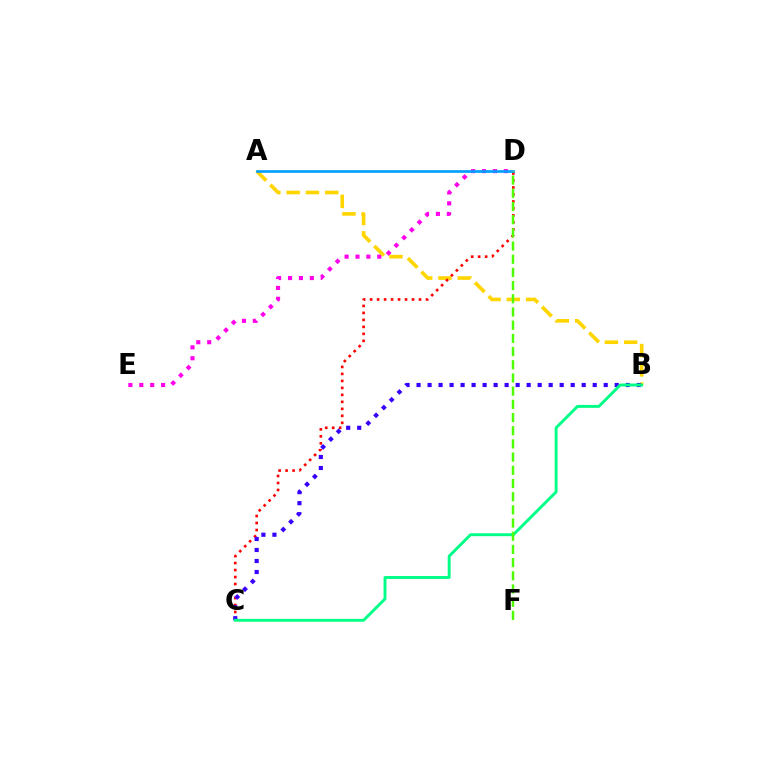{('D', 'E'): [{'color': '#ff00ed', 'line_style': 'dotted', 'thickness': 2.96}], ('A', 'B'): [{'color': '#ffd500', 'line_style': 'dashed', 'thickness': 2.62}], ('C', 'D'): [{'color': '#ff0000', 'line_style': 'dotted', 'thickness': 1.9}], ('B', 'C'): [{'color': '#3700ff', 'line_style': 'dotted', 'thickness': 2.99}, {'color': '#00ff86', 'line_style': 'solid', 'thickness': 2.1}], ('A', 'D'): [{'color': '#009eff', 'line_style': 'solid', 'thickness': 1.92}], ('D', 'F'): [{'color': '#4fff00', 'line_style': 'dashed', 'thickness': 1.79}]}